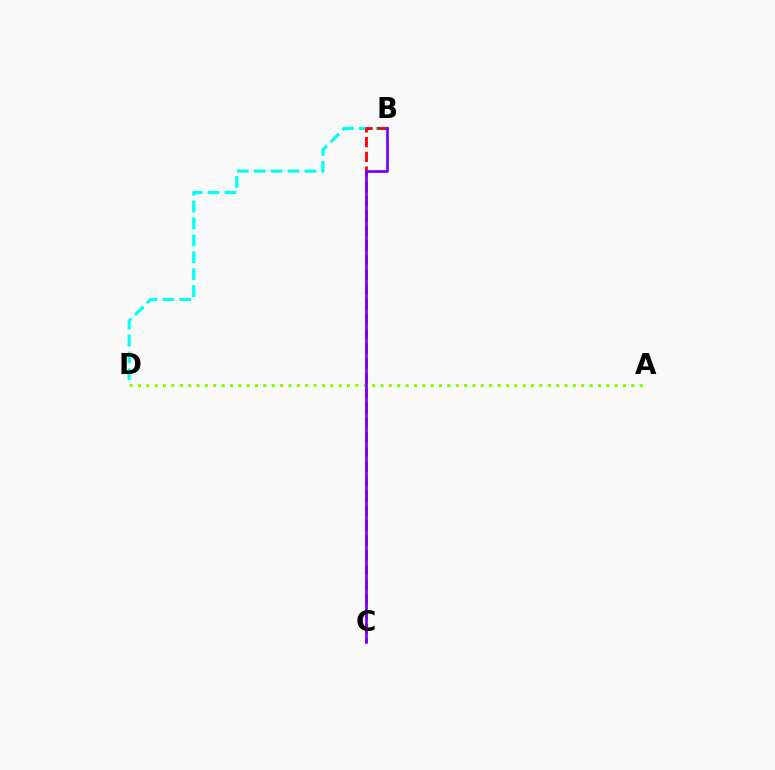{('A', 'D'): [{'color': '#84ff00', 'line_style': 'dotted', 'thickness': 2.27}], ('B', 'D'): [{'color': '#00fff6', 'line_style': 'dashed', 'thickness': 2.3}], ('B', 'C'): [{'color': '#ff0000', 'line_style': 'dashed', 'thickness': 2.0}, {'color': '#7200ff', 'line_style': 'solid', 'thickness': 1.93}]}